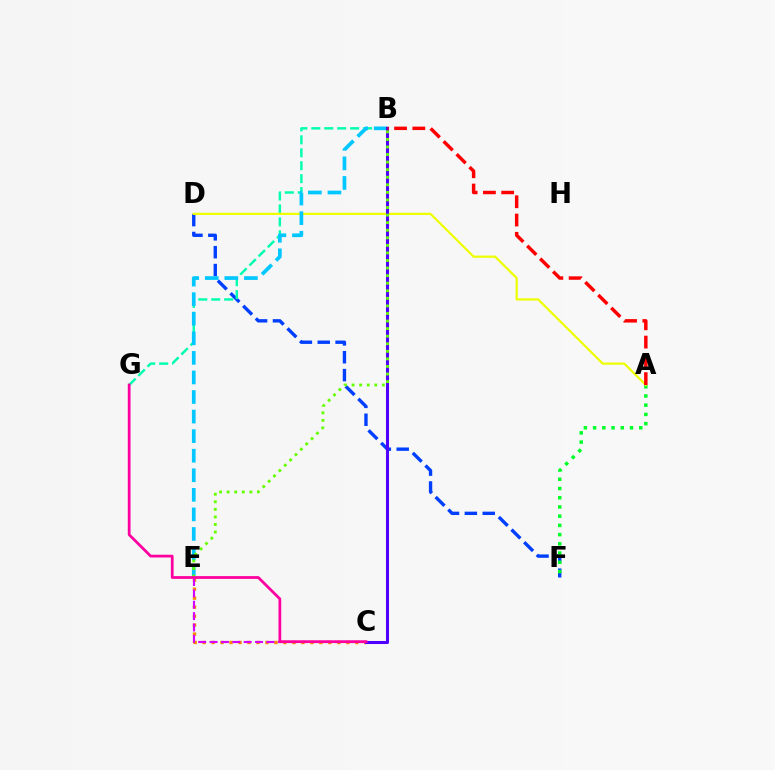{('D', 'F'): [{'color': '#003fff', 'line_style': 'dashed', 'thickness': 2.43}], ('A', 'F'): [{'color': '#00ff27', 'line_style': 'dotted', 'thickness': 2.51}], ('B', 'G'): [{'color': '#00ffaf', 'line_style': 'dashed', 'thickness': 1.76}], ('A', 'D'): [{'color': '#eeff00', 'line_style': 'solid', 'thickness': 1.6}], ('C', 'E'): [{'color': '#ff8800', 'line_style': 'dotted', 'thickness': 2.44}, {'color': '#d600ff', 'line_style': 'dashed', 'thickness': 1.54}], ('B', 'E'): [{'color': '#00c7ff', 'line_style': 'dashed', 'thickness': 2.66}, {'color': '#66ff00', 'line_style': 'dotted', 'thickness': 2.06}], ('B', 'C'): [{'color': '#4f00ff', 'line_style': 'solid', 'thickness': 2.19}], ('A', 'B'): [{'color': '#ff0000', 'line_style': 'dashed', 'thickness': 2.48}], ('C', 'G'): [{'color': '#ff00a0', 'line_style': 'solid', 'thickness': 1.98}]}